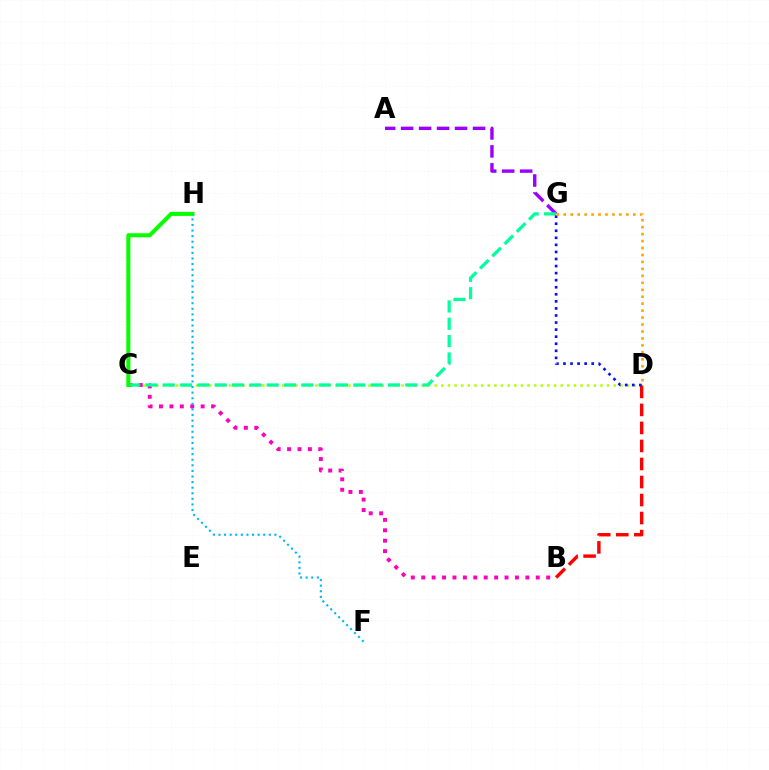{('A', 'G'): [{'color': '#9b00ff', 'line_style': 'dashed', 'thickness': 2.44}], ('C', 'D'): [{'color': '#b3ff00', 'line_style': 'dotted', 'thickness': 1.8}], ('B', 'C'): [{'color': '#ff00bd', 'line_style': 'dotted', 'thickness': 2.83}], ('C', 'G'): [{'color': '#00ff9d', 'line_style': 'dashed', 'thickness': 2.35}], ('B', 'D'): [{'color': '#ff0000', 'line_style': 'dashed', 'thickness': 2.45}], ('C', 'H'): [{'color': '#08ff00', 'line_style': 'solid', 'thickness': 2.91}], ('D', 'G'): [{'color': '#0010ff', 'line_style': 'dotted', 'thickness': 1.92}, {'color': '#ffa500', 'line_style': 'dotted', 'thickness': 1.89}], ('F', 'H'): [{'color': '#00b5ff', 'line_style': 'dotted', 'thickness': 1.52}]}